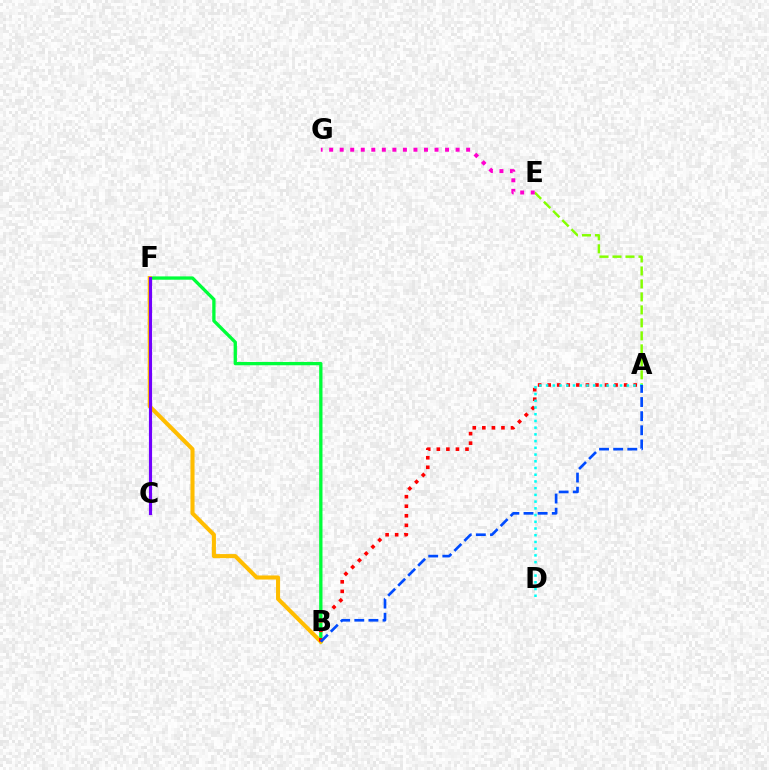{('A', 'E'): [{'color': '#84ff00', 'line_style': 'dashed', 'thickness': 1.76}], ('B', 'F'): [{'color': '#00ff39', 'line_style': 'solid', 'thickness': 2.38}, {'color': '#ffbd00', 'line_style': 'solid', 'thickness': 2.93}], ('A', 'B'): [{'color': '#ff0000', 'line_style': 'dotted', 'thickness': 2.6}, {'color': '#004bff', 'line_style': 'dashed', 'thickness': 1.92}], ('A', 'D'): [{'color': '#00fff6', 'line_style': 'dotted', 'thickness': 1.83}], ('E', 'G'): [{'color': '#ff00cf', 'line_style': 'dotted', 'thickness': 2.86}], ('C', 'F'): [{'color': '#7200ff', 'line_style': 'solid', 'thickness': 2.27}]}